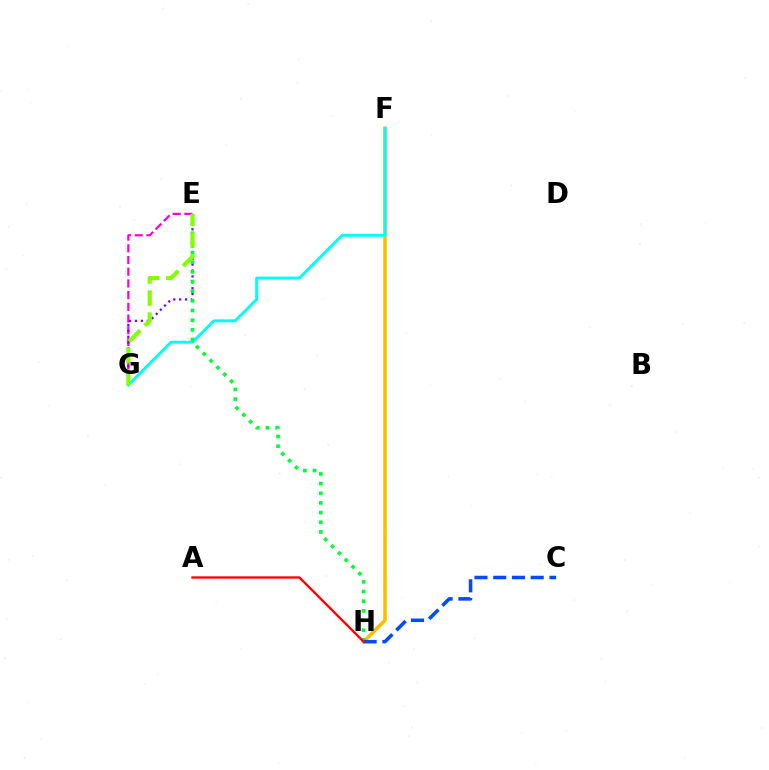{('E', 'G'): [{'color': '#ff00cf', 'line_style': 'dashed', 'thickness': 1.59}, {'color': '#7200ff', 'line_style': 'dotted', 'thickness': 1.6}, {'color': '#84ff00', 'line_style': 'dashed', 'thickness': 2.99}], ('F', 'H'): [{'color': '#ffbd00', 'line_style': 'solid', 'thickness': 2.57}], ('F', 'G'): [{'color': '#00fff6', 'line_style': 'solid', 'thickness': 2.1}], ('E', 'H'): [{'color': '#00ff39', 'line_style': 'dotted', 'thickness': 2.63}], ('C', 'H'): [{'color': '#004bff', 'line_style': 'dashed', 'thickness': 2.55}], ('A', 'H'): [{'color': '#ff0000', 'line_style': 'solid', 'thickness': 1.67}]}